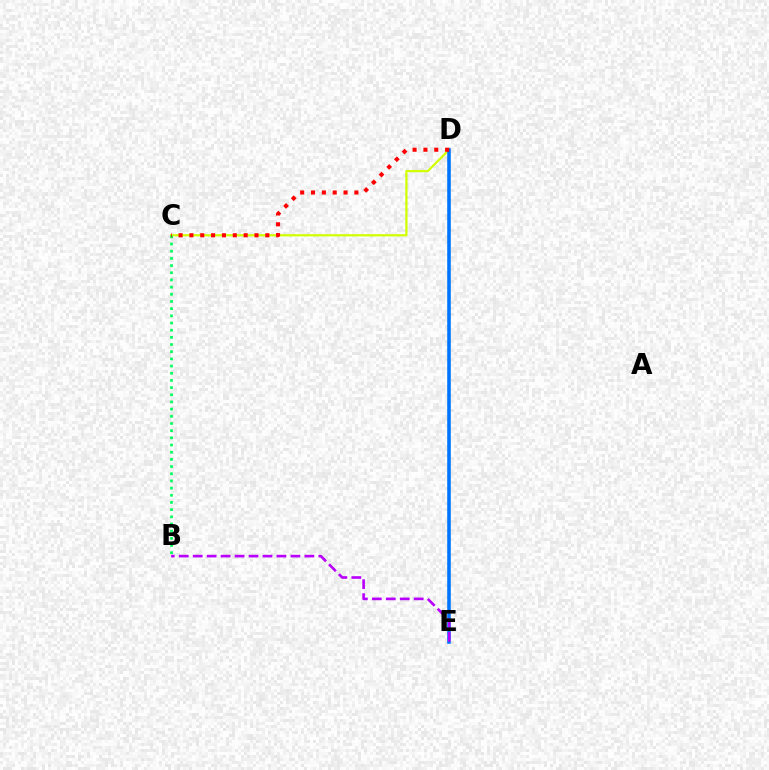{('C', 'D'): [{'color': '#d1ff00', 'line_style': 'solid', 'thickness': 1.61}, {'color': '#ff0000', 'line_style': 'dotted', 'thickness': 2.95}], ('B', 'C'): [{'color': '#00ff5c', 'line_style': 'dotted', 'thickness': 1.95}], ('D', 'E'): [{'color': '#0074ff', 'line_style': 'solid', 'thickness': 2.57}], ('B', 'E'): [{'color': '#b900ff', 'line_style': 'dashed', 'thickness': 1.9}]}